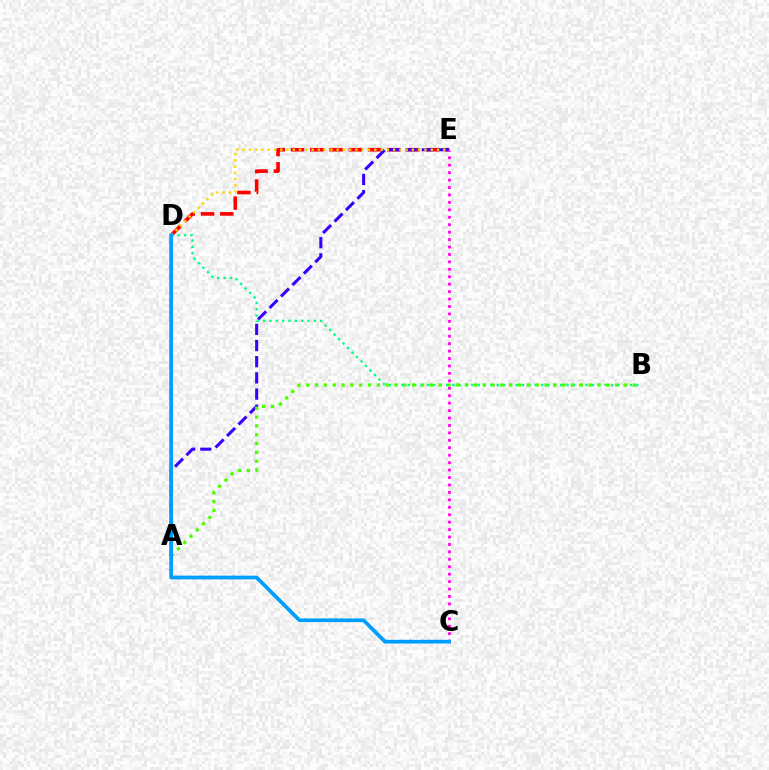{('B', 'D'): [{'color': '#00ff86', 'line_style': 'dotted', 'thickness': 1.72}], ('D', 'E'): [{'color': '#ff0000', 'line_style': 'dashed', 'thickness': 2.62}, {'color': '#ffd500', 'line_style': 'dotted', 'thickness': 1.7}], ('A', 'E'): [{'color': '#3700ff', 'line_style': 'dashed', 'thickness': 2.2}], ('C', 'E'): [{'color': '#ff00ed', 'line_style': 'dotted', 'thickness': 2.02}], ('A', 'B'): [{'color': '#4fff00', 'line_style': 'dotted', 'thickness': 2.4}], ('C', 'D'): [{'color': '#009eff', 'line_style': 'solid', 'thickness': 2.68}]}